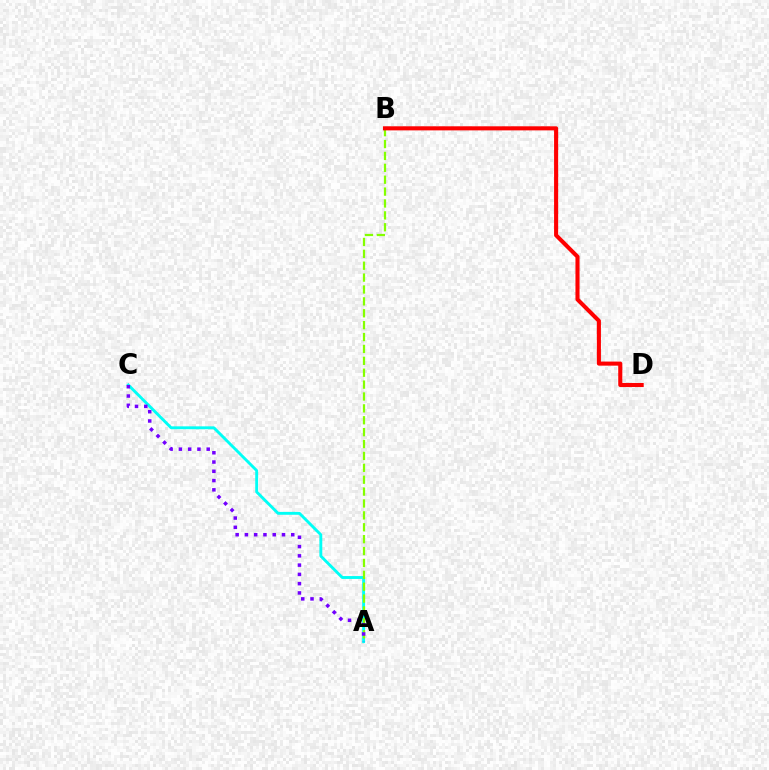{('A', 'C'): [{'color': '#00fff6', 'line_style': 'solid', 'thickness': 2.07}, {'color': '#7200ff', 'line_style': 'dotted', 'thickness': 2.52}], ('A', 'B'): [{'color': '#84ff00', 'line_style': 'dashed', 'thickness': 1.62}], ('B', 'D'): [{'color': '#ff0000', 'line_style': 'solid', 'thickness': 2.94}]}